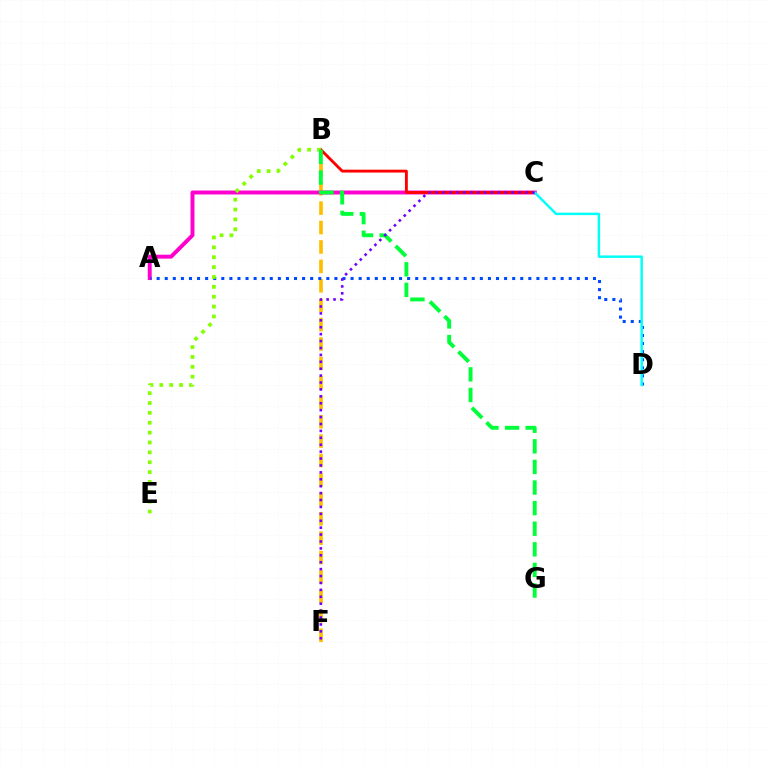{('B', 'F'): [{'color': '#ffbd00', 'line_style': 'dashed', 'thickness': 2.64}], ('A', 'C'): [{'color': '#ff00cf', 'line_style': 'solid', 'thickness': 2.83}], ('A', 'D'): [{'color': '#004bff', 'line_style': 'dotted', 'thickness': 2.2}], ('B', 'C'): [{'color': '#ff0000', 'line_style': 'solid', 'thickness': 2.06}], ('B', 'E'): [{'color': '#84ff00', 'line_style': 'dotted', 'thickness': 2.68}], ('B', 'G'): [{'color': '#00ff39', 'line_style': 'dashed', 'thickness': 2.8}], ('C', 'D'): [{'color': '#00fff6', 'line_style': 'solid', 'thickness': 1.77}], ('C', 'F'): [{'color': '#7200ff', 'line_style': 'dotted', 'thickness': 1.88}]}